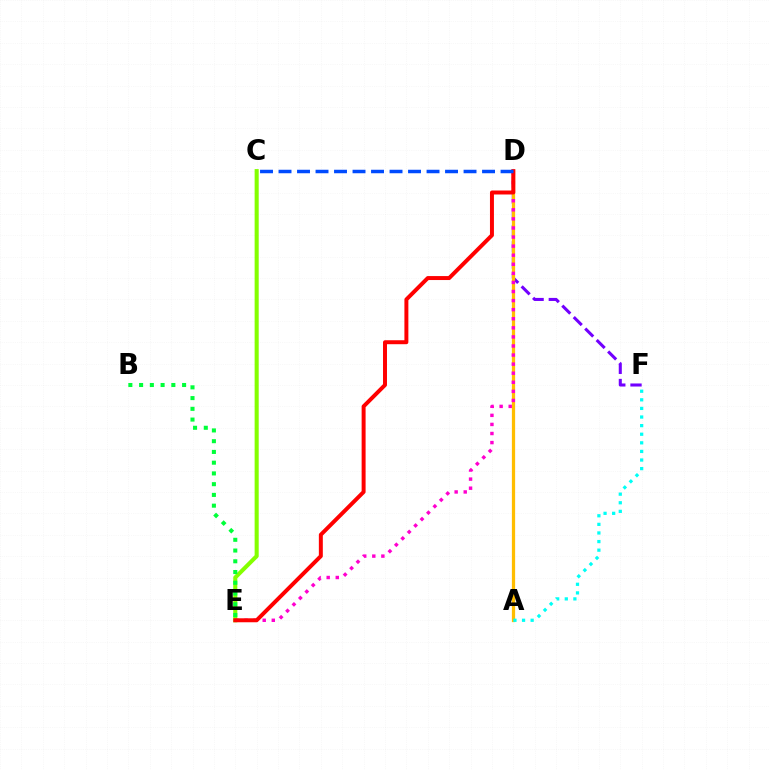{('C', 'E'): [{'color': '#84ff00', 'line_style': 'solid', 'thickness': 2.93}], ('D', 'F'): [{'color': '#7200ff', 'line_style': 'dashed', 'thickness': 2.2}], ('A', 'D'): [{'color': '#ffbd00', 'line_style': 'solid', 'thickness': 2.34}], ('D', 'E'): [{'color': '#ff00cf', 'line_style': 'dotted', 'thickness': 2.47}, {'color': '#ff0000', 'line_style': 'solid', 'thickness': 2.86}], ('A', 'F'): [{'color': '#00fff6', 'line_style': 'dotted', 'thickness': 2.34}], ('C', 'D'): [{'color': '#004bff', 'line_style': 'dashed', 'thickness': 2.51}], ('B', 'E'): [{'color': '#00ff39', 'line_style': 'dotted', 'thickness': 2.92}]}